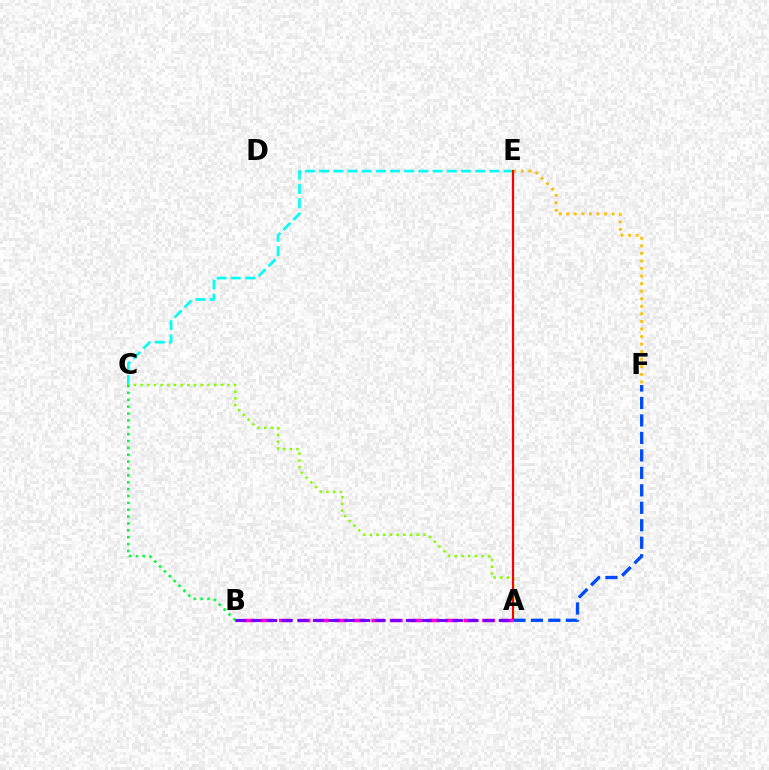{('C', 'E'): [{'color': '#00fff6', 'line_style': 'dashed', 'thickness': 1.93}], ('E', 'F'): [{'color': '#ffbd00', 'line_style': 'dotted', 'thickness': 2.05}], ('A', 'C'): [{'color': '#84ff00', 'line_style': 'dotted', 'thickness': 1.82}], ('A', 'F'): [{'color': '#004bff', 'line_style': 'dashed', 'thickness': 2.37}], ('B', 'C'): [{'color': '#00ff39', 'line_style': 'dotted', 'thickness': 1.87}], ('A', 'E'): [{'color': '#ff0000', 'line_style': 'solid', 'thickness': 1.57}], ('A', 'B'): [{'color': '#ff00cf', 'line_style': 'dashed', 'thickness': 2.51}, {'color': '#7200ff', 'line_style': 'dashed', 'thickness': 2.1}]}